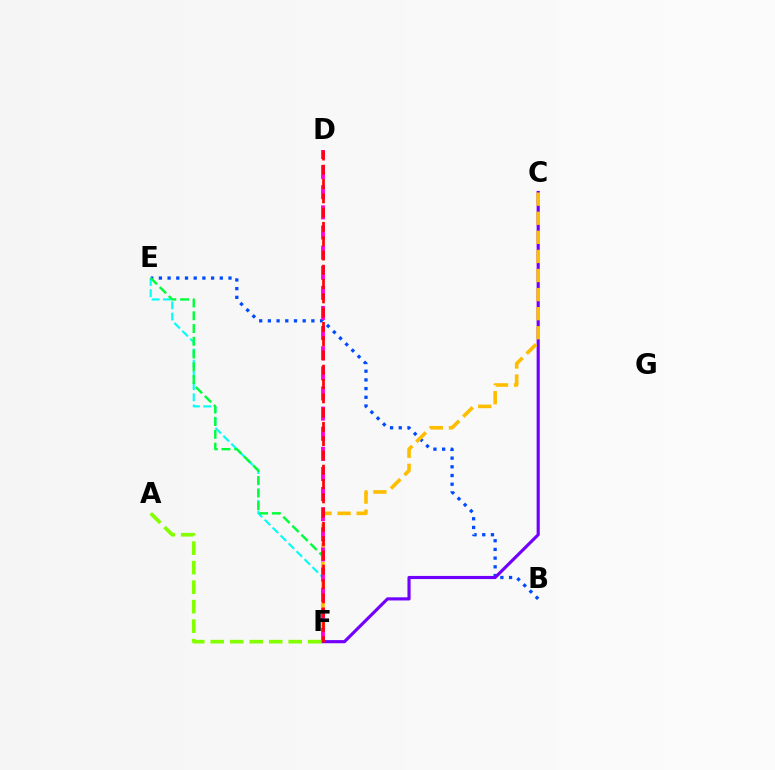{('E', 'F'): [{'color': '#00fff6', 'line_style': 'dashed', 'thickness': 1.52}, {'color': '#00ff39', 'line_style': 'dashed', 'thickness': 1.73}], ('B', 'E'): [{'color': '#004bff', 'line_style': 'dotted', 'thickness': 2.36}], ('C', 'F'): [{'color': '#7200ff', 'line_style': 'solid', 'thickness': 2.26}, {'color': '#ffbd00', 'line_style': 'dashed', 'thickness': 2.59}], ('D', 'F'): [{'color': '#ff00cf', 'line_style': 'dashed', 'thickness': 2.73}, {'color': '#ff0000', 'line_style': 'dashed', 'thickness': 1.94}], ('A', 'F'): [{'color': '#84ff00', 'line_style': 'dashed', 'thickness': 2.65}]}